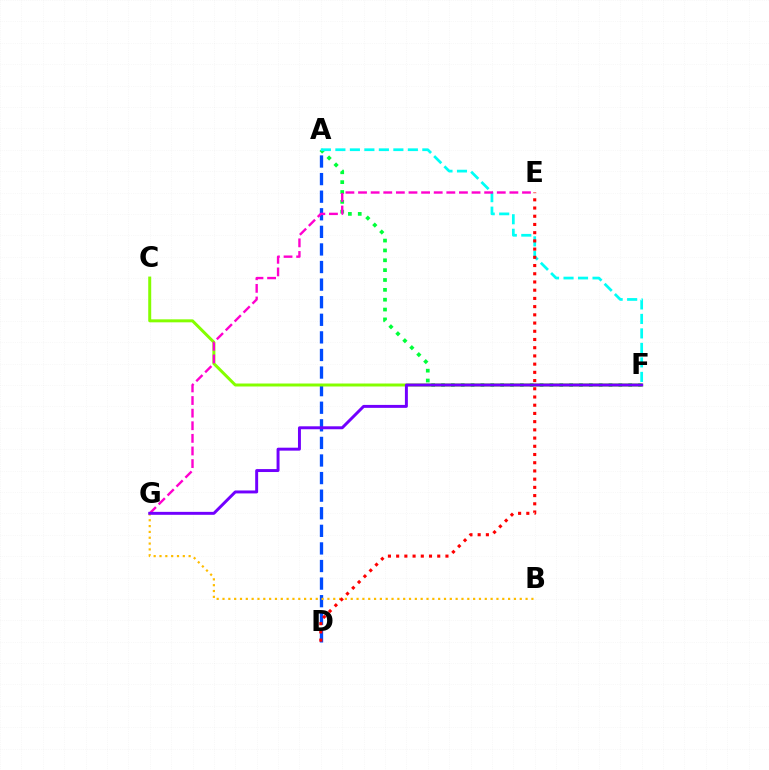{('A', 'F'): [{'color': '#00ff39', 'line_style': 'dotted', 'thickness': 2.68}, {'color': '#00fff6', 'line_style': 'dashed', 'thickness': 1.97}], ('A', 'D'): [{'color': '#004bff', 'line_style': 'dashed', 'thickness': 2.39}], ('B', 'G'): [{'color': '#ffbd00', 'line_style': 'dotted', 'thickness': 1.58}], ('C', 'F'): [{'color': '#84ff00', 'line_style': 'solid', 'thickness': 2.15}], ('E', 'G'): [{'color': '#ff00cf', 'line_style': 'dashed', 'thickness': 1.71}], ('F', 'G'): [{'color': '#7200ff', 'line_style': 'solid', 'thickness': 2.12}], ('D', 'E'): [{'color': '#ff0000', 'line_style': 'dotted', 'thickness': 2.23}]}